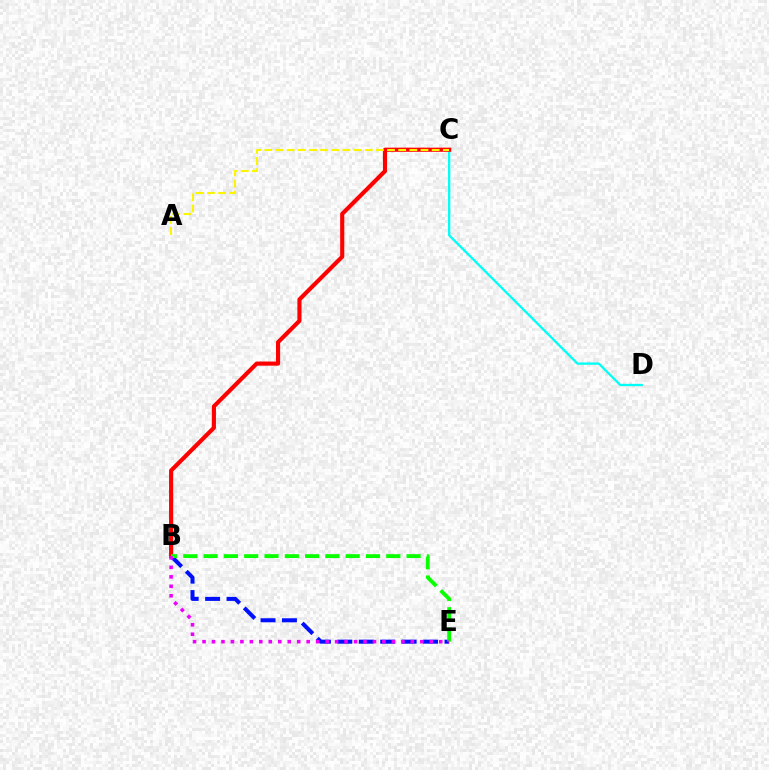{('C', 'D'): [{'color': '#00fff6', 'line_style': 'solid', 'thickness': 1.65}], ('B', 'C'): [{'color': '#ff0000', 'line_style': 'solid', 'thickness': 2.98}], ('B', 'E'): [{'color': '#0010ff', 'line_style': 'dashed', 'thickness': 2.91}, {'color': '#08ff00', 'line_style': 'dashed', 'thickness': 2.76}, {'color': '#ee00ff', 'line_style': 'dotted', 'thickness': 2.57}], ('A', 'C'): [{'color': '#fcf500', 'line_style': 'dashed', 'thickness': 1.52}]}